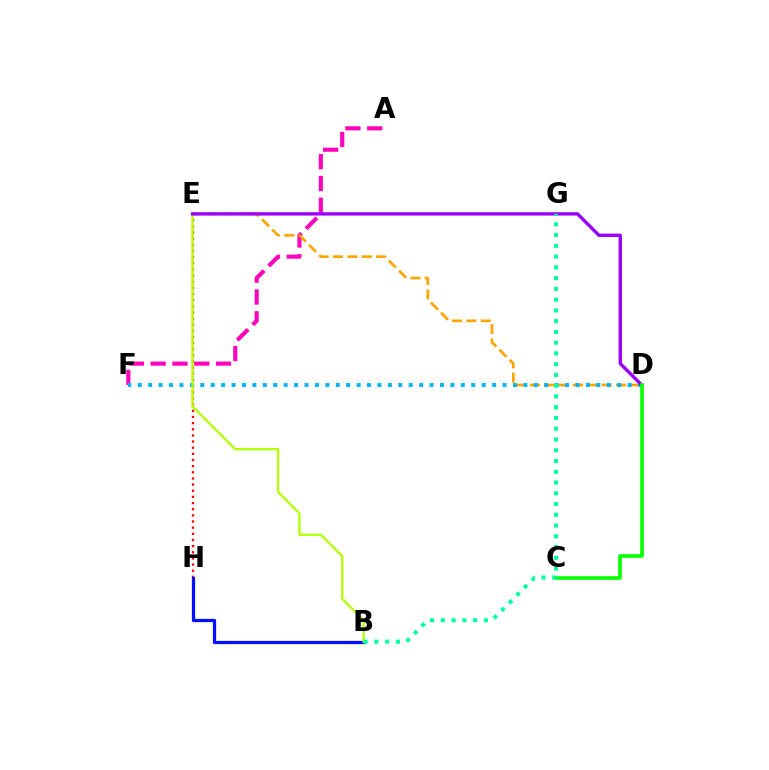{('E', 'H'): [{'color': '#ff0000', 'line_style': 'dotted', 'thickness': 1.67}], ('A', 'F'): [{'color': '#ff00bd', 'line_style': 'dashed', 'thickness': 2.96}], ('D', 'E'): [{'color': '#ffa500', 'line_style': 'dashed', 'thickness': 1.95}, {'color': '#9b00ff', 'line_style': 'solid', 'thickness': 2.41}], ('B', 'H'): [{'color': '#0010ff', 'line_style': 'solid', 'thickness': 2.33}], ('D', 'F'): [{'color': '#00b5ff', 'line_style': 'dotted', 'thickness': 2.83}], ('B', 'E'): [{'color': '#b3ff00', 'line_style': 'solid', 'thickness': 1.66}], ('C', 'D'): [{'color': '#08ff00', 'line_style': 'solid', 'thickness': 2.63}], ('B', 'G'): [{'color': '#00ff9d', 'line_style': 'dotted', 'thickness': 2.92}]}